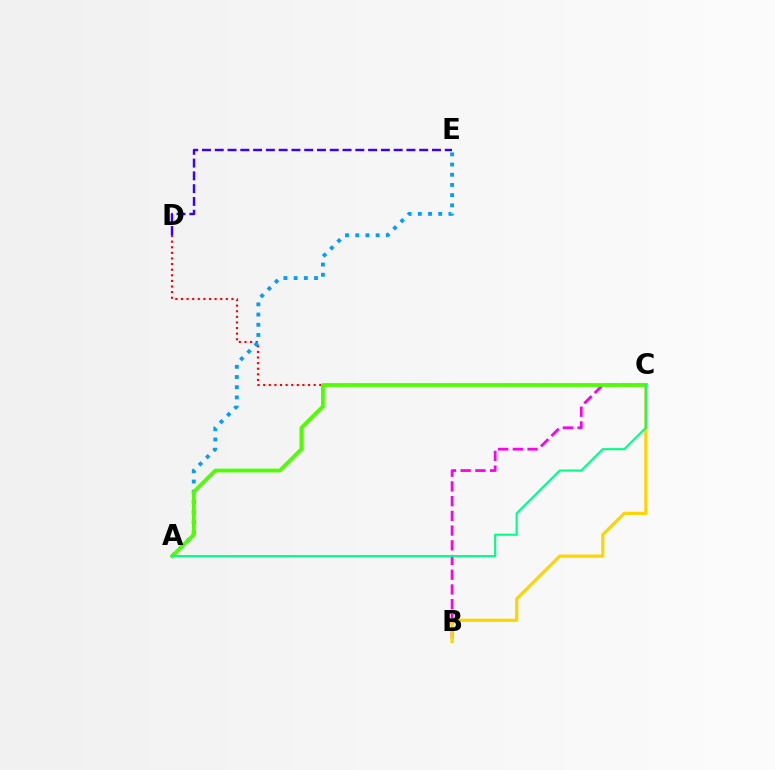{('C', 'D'): [{'color': '#ff0000', 'line_style': 'dotted', 'thickness': 1.52}], ('A', 'E'): [{'color': '#009eff', 'line_style': 'dotted', 'thickness': 2.77}], ('B', 'C'): [{'color': '#ff00ed', 'line_style': 'dashed', 'thickness': 2.0}, {'color': '#ffd500', 'line_style': 'solid', 'thickness': 2.29}], ('D', 'E'): [{'color': '#3700ff', 'line_style': 'dashed', 'thickness': 1.74}], ('A', 'C'): [{'color': '#4fff00', 'line_style': 'solid', 'thickness': 2.72}, {'color': '#00ff86', 'line_style': 'solid', 'thickness': 1.51}]}